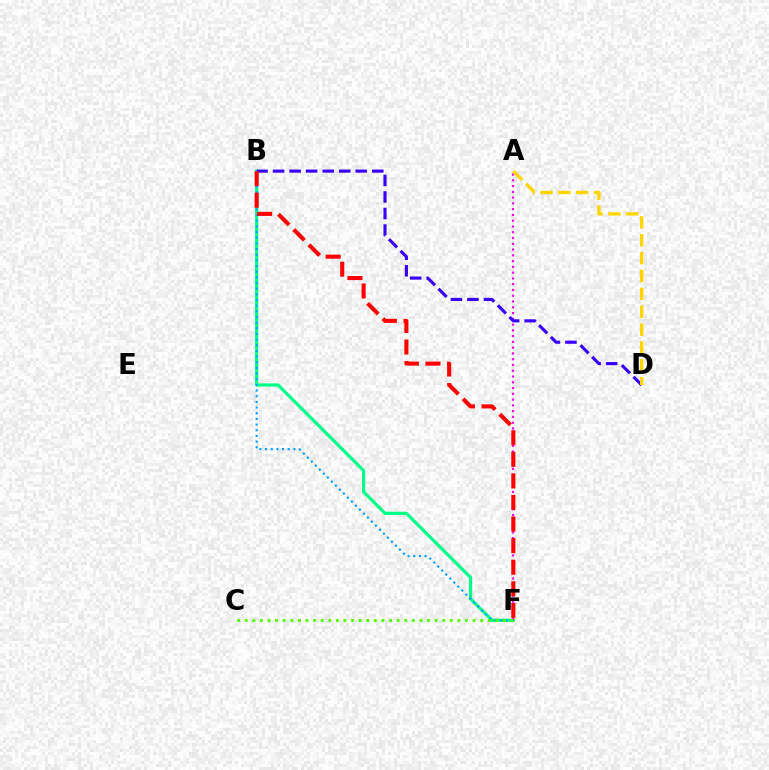{('B', 'F'): [{'color': '#00ff86', 'line_style': 'solid', 'thickness': 2.31}, {'color': '#009eff', 'line_style': 'dotted', 'thickness': 1.54}, {'color': '#ff0000', 'line_style': 'dashed', 'thickness': 2.93}], ('A', 'F'): [{'color': '#ff00ed', 'line_style': 'dotted', 'thickness': 1.57}], ('B', 'D'): [{'color': '#3700ff', 'line_style': 'dashed', 'thickness': 2.25}], ('C', 'F'): [{'color': '#4fff00', 'line_style': 'dotted', 'thickness': 2.06}], ('A', 'D'): [{'color': '#ffd500', 'line_style': 'dashed', 'thickness': 2.43}]}